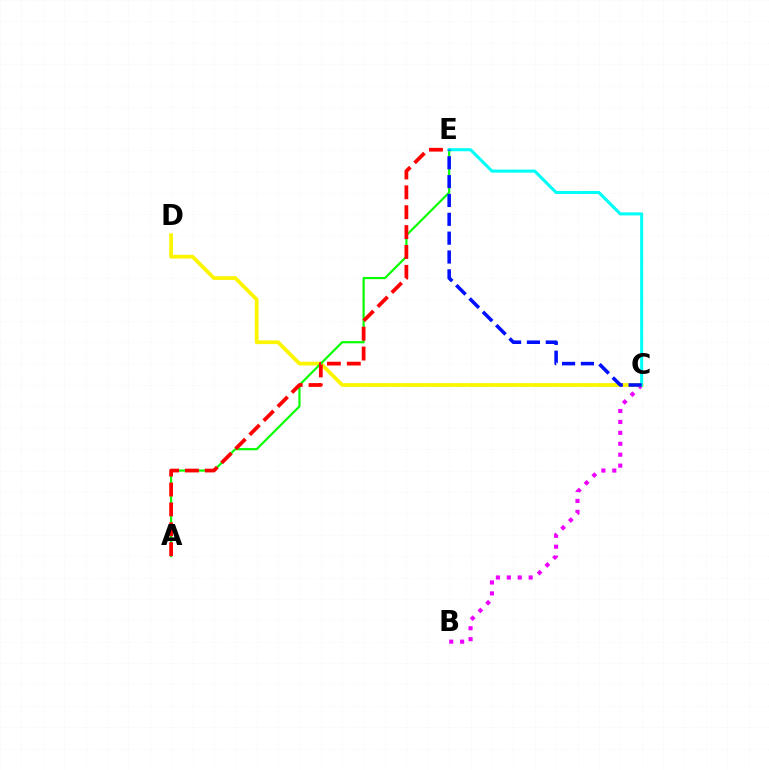{('B', 'C'): [{'color': '#ee00ff', 'line_style': 'dotted', 'thickness': 2.97}], ('C', 'D'): [{'color': '#fcf500', 'line_style': 'solid', 'thickness': 2.7}], ('A', 'E'): [{'color': '#08ff00', 'line_style': 'solid', 'thickness': 1.59}, {'color': '#ff0000', 'line_style': 'dashed', 'thickness': 2.7}], ('C', 'E'): [{'color': '#00fff6', 'line_style': 'solid', 'thickness': 2.2}, {'color': '#0010ff', 'line_style': 'dashed', 'thickness': 2.56}]}